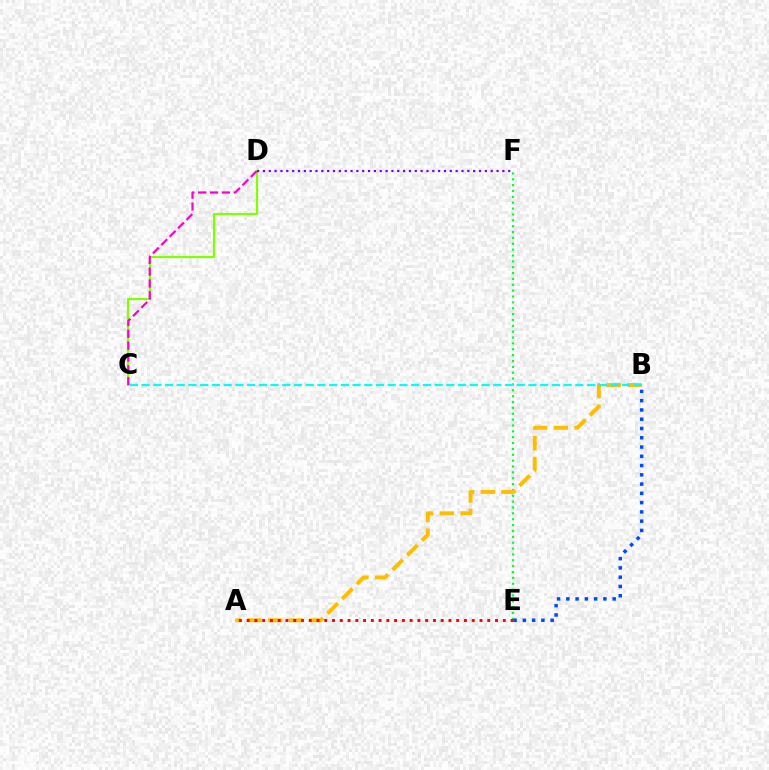{('E', 'F'): [{'color': '#00ff39', 'line_style': 'dotted', 'thickness': 1.59}], ('B', 'E'): [{'color': '#004bff', 'line_style': 'dotted', 'thickness': 2.52}], ('C', 'D'): [{'color': '#84ff00', 'line_style': 'solid', 'thickness': 1.56}, {'color': '#ff00cf', 'line_style': 'dashed', 'thickness': 1.61}], ('A', 'B'): [{'color': '#ffbd00', 'line_style': 'dashed', 'thickness': 2.82}], ('B', 'C'): [{'color': '#00fff6', 'line_style': 'dashed', 'thickness': 1.59}], ('D', 'F'): [{'color': '#7200ff', 'line_style': 'dotted', 'thickness': 1.59}], ('A', 'E'): [{'color': '#ff0000', 'line_style': 'dotted', 'thickness': 2.11}]}